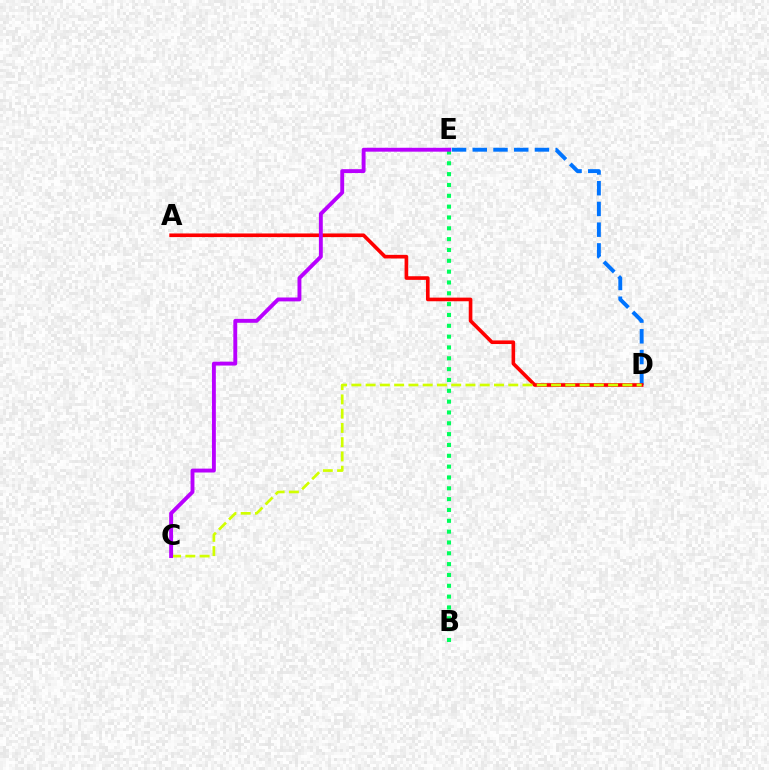{('D', 'E'): [{'color': '#0074ff', 'line_style': 'dashed', 'thickness': 2.82}], ('A', 'D'): [{'color': '#ff0000', 'line_style': 'solid', 'thickness': 2.61}], ('B', 'E'): [{'color': '#00ff5c', 'line_style': 'dotted', 'thickness': 2.94}], ('C', 'D'): [{'color': '#d1ff00', 'line_style': 'dashed', 'thickness': 1.94}], ('C', 'E'): [{'color': '#b900ff', 'line_style': 'solid', 'thickness': 2.8}]}